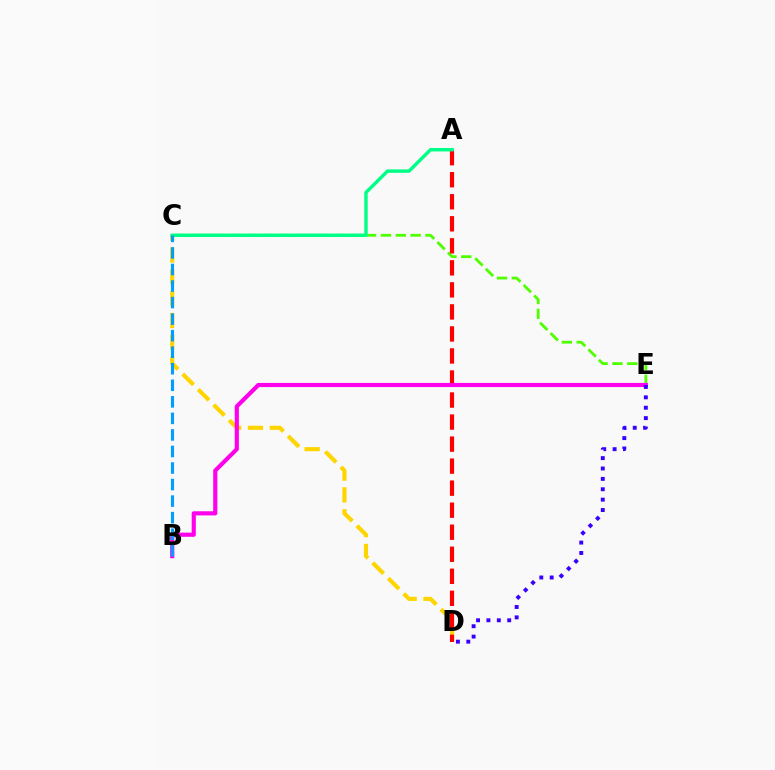{('C', 'E'): [{'color': '#4fff00', 'line_style': 'dashed', 'thickness': 2.02}], ('C', 'D'): [{'color': '#ffd500', 'line_style': 'dashed', 'thickness': 2.97}], ('A', 'D'): [{'color': '#ff0000', 'line_style': 'dashed', 'thickness': 2.99}], ('A', 'C'): [{'color': '#00ff86', 'line_style': 'solid', 'thickness': 2.47}], ('B', 'E'): [{'color': '#ff00ed', 'line_style': 'solid', 'thickness': 2.99}], ('B', 'C'): [{'color': '#009eff', 'line_style': 'dashed', 'thickness': 2.25}], ('D', 'E'): [{'color': '#3700ff', 'line_style': 'dotted', 'thickness': 2.82}]}